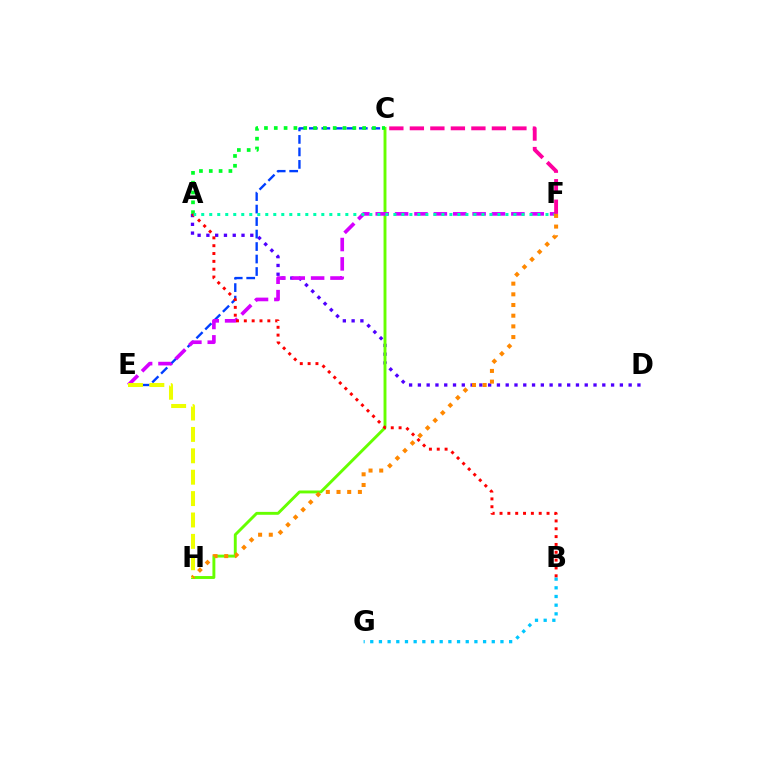{('A', 'D'): [{'color': '#4f00ff', 'line_style': 'dotted', 'thickness': 2.39}], ('B', 'G'): [{'color': '#00c7ff', 'line_style': 'dotted', 'thickness': 2.36}], ('C', 'E'): [{'color': '#003fff', 'line_style': 'dashed', 'thickness': 1.7}], ('C', 'H'): [{'color': '#66ff00', 'line_style': 'solid', 'thickness': 2.09}], ('E', 'F'): [{'color': '#d600ff', 'line_style': 'dashed', 'thickness': 2.63}], ('A', 'C'): [{'color': '#00ff27', 'line_style': 'dotted', 'thickness': 2.67}], ('A', 'B'): [{'color': '#ff0000', 'line_style': 'dotted', 'thickness': 2.13}], ('E', 'H'): [{'color': '#eeff00', 'line_style': 'dashed', 'thickness': 2.91}], ('A', 'F'): [{'color': '#00ffaf', 'line_style': 'dotted', 'thickness': 2.18}], ('F', 'H'): [{'color': '#ff8800', 'line_style': 'dotted', 'thickness': 2.9}], ('C', 'F'): [{'color': '#ff00a0', 'line_style': 'dashed', 'thickness': 2.79}]}